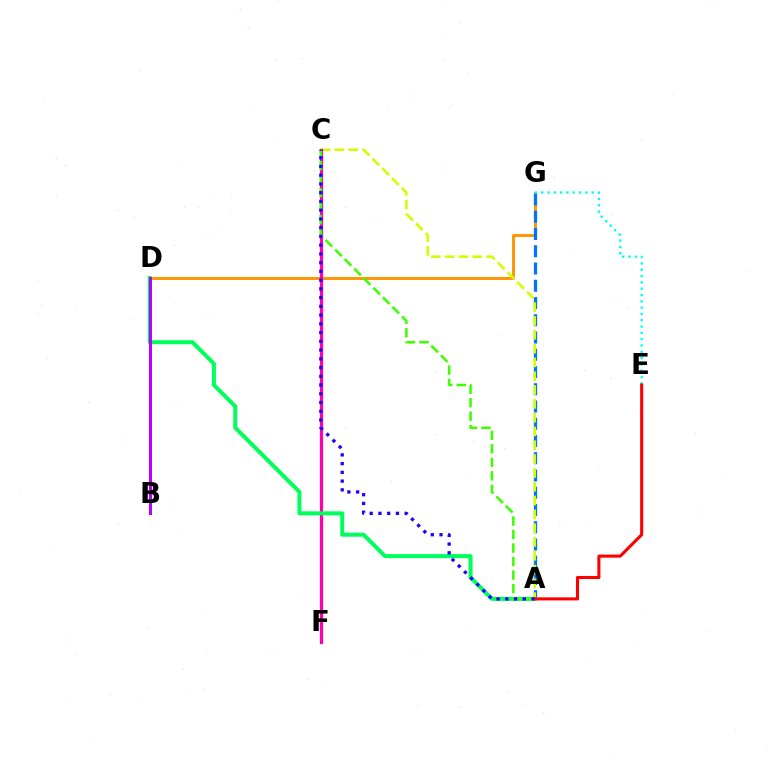{('D', 'G'): [{'color': '#ff9400', 'line_style': 'solid', 'thickness': 2.1}], ('A', 'G'): [{'color': '#0074ff', 'line_style': 'dashed', 'thickness': 2.34}], ('E', 'G'): [{'color': '#00fff6', 'line_style': 'dotted', 'thickness': 1.72}], ('A', 'C'): [{'color': '#d1ff00', 'line_style': 'dashed', 'thickness': 1.88}, {'color': '#3dff00', 'line_style': 'dashed', 'thickness': 1.83}, {'color': '#2500ff', 'line_style': 'dotted', 'thickness': 2.38}], ('C', 'F'): [{'color': '#ff00ac', 'line_style': 'solid', 'thickness': 2.33}], ('A', 'D'): [{'color': '#00ff5c', 'line_style': 'solid', 'thickness': 2.89}], ('A', 'E'): [{'color': '#ff0000', 'line_style': 'solid', 'thickness': 2.21}], ('B', 'D'): [{'color': '#b900ff', 'line_style': 'solid', 'thickness': 2.15}]}